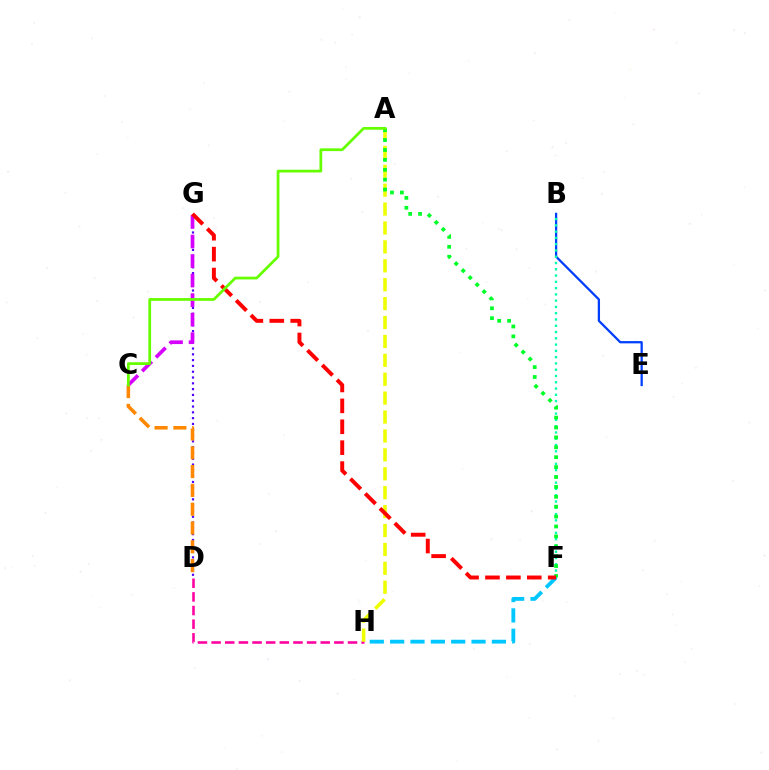{('B', 'E'): [{'color': '#003fff', 'line_style': 'solid', 'thickness': 1.63}], ('D', 'H'): [{'color': '#ff00a0', 'line_style': 'dashed', 'thickness': 1.85}], ('B', 'F'): [{'color': '#00ffaf', 'line_style': 'dotted', 'thickness': 1.71}], ('D', 'G'): [{'color': '#4f00ff', 'line_style': 'dotted', 'thickness': 1.58}], ('A', 'H'): [{'color': '#eeff00', 'line_style': 'dashed', 'thickness': 2.57}], ('F', 'H'): [{'color': '#00c7ff', 'line_style': 'dashed', 'thickness': 2.76}], ('C', 'G'): [{'color': '#d600ff', 'line_style': 'dashed', 'thickness': 2.65}], ('A', 'F'): [{'color': '#00ff27', 'line_style': 'dotted', 'thickness': 2.69}], ('C', 'D'): [{'color': '#ff8800', 'line_style': 'dashed', 'thickness': 2.55}], ('F', 'G'): [{'color': '#ff0000', 'line_style': 'dashed', 'thickness': 2.84}], ('A', 'C'): [{'color': '#66ff00', 'line_style': 'solid', 'thickness': 1.98}]}